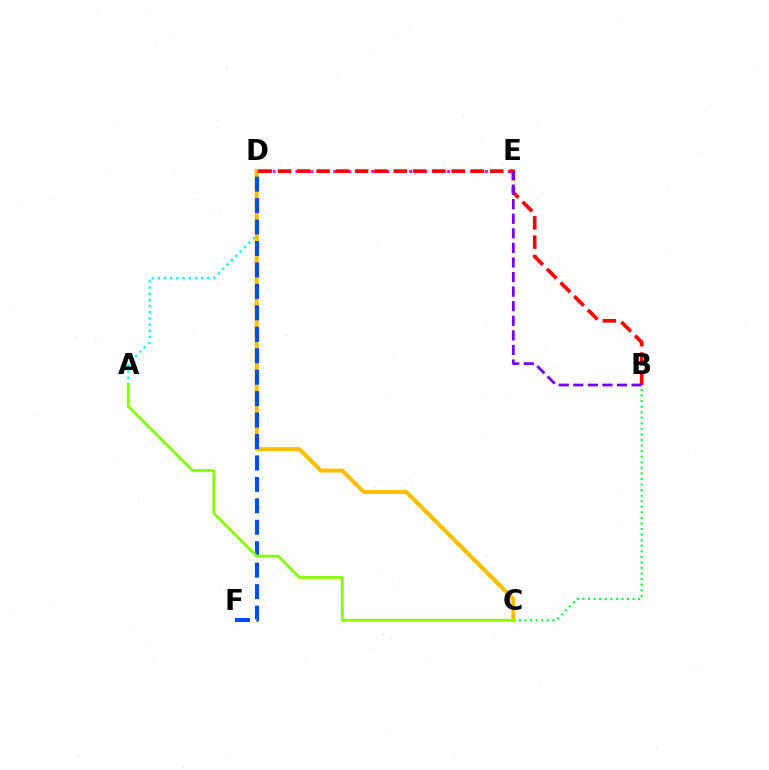{('B', 'C'): [{'color': '#00ff39', 'line_style': 'dotted', 'thickness': 1.51}], ('A', 'D'): [{'color': '#00fff6', 'line_style': 'dotted', 'thickness': 1.68}], ('C', 'D'): [{'color': '#ffbd00', 'line_style': 'solid', 'thickness': 2.9}], ('D', 'E'): [{'color': '#ff00cf', 'line_style': 'dotted', 'thickness': 2.06}], ('B', 'D'): [{'color': '#ff0000', 'line_style': 'dashed', 'thickness': 2.62}], ('D', 'F'): [{'color': '#004bff', 'line_style': 'dashed', 'thickness': 2.91}], ('A', 'C'): [{'color': '#84ff00', 'line_style': 'solid', 'thickness': 2.03}], ('B', 'E'): [{'color': '#7200ff', 'line_style': 'dashed', 'thickness': 1.98}]}